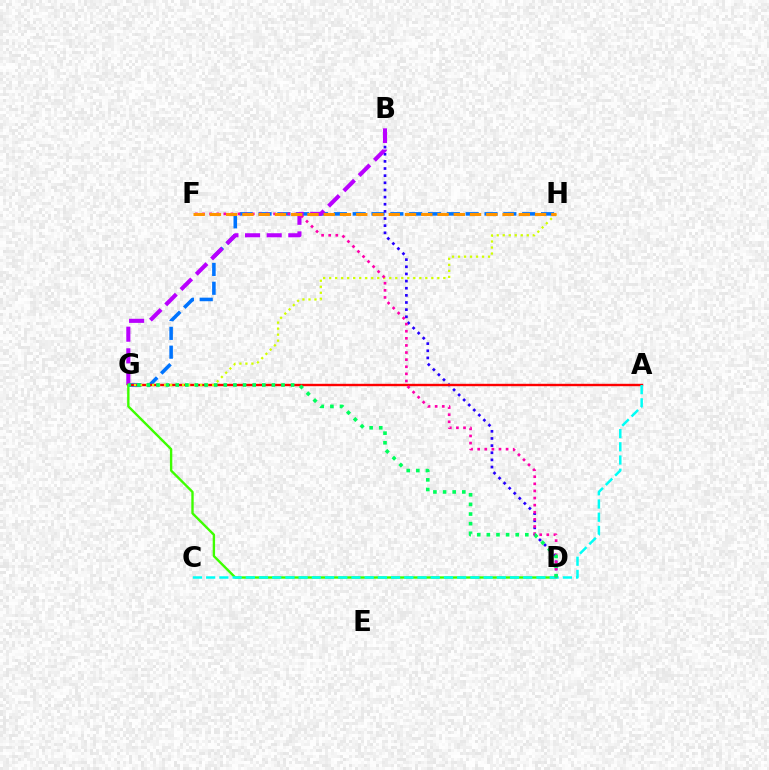{('G', 'H'): [{'color': '#0074ff', 'line_style': 'dashed', 'thickness': 2.56}, {'color': '#d1ff00', 'line_style': 'dotted', 'thickness': 1.63}], ('B', 'D'): [{'color': '#2500ff', 'line_style': 'dotted', 'thickness': 1.94}], ('B', 'G'): [{'color': '#b900ff', 'line_style': 'dashed', 'thickness': 2.94}], ('A', 'G'): [{'color': '#ff0000', 'line_style': 'solid', 'thickness': 1.72}], ('D', 'G'): [{'color': '#3dff00', 'line_style': 'solid', 'thickness': 1.71}, {'color': '#00ff5c', 'line_style': 'dotted', 'thickness': 2.61}], ('A', 'C'): [{'color': '#00fff6', 'line_style': 'dashed', 'thickness': 1.79}], ('D', 'F'): [{'color': '#ff00ac', 'line_style': 'dotted', 'thickness': 1.93}], ('F', 'H'): [{'color': '#ff9400', 'line_style': 'dashed', 'thickness': 2.21}]}